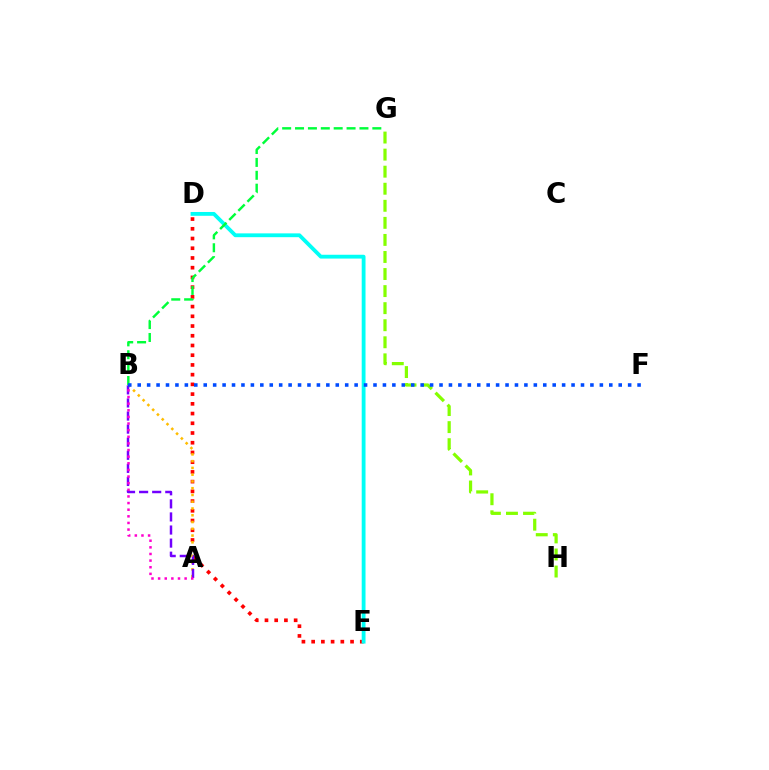{('D', 'E'): [{'color': '#ff0000', 'line_style': 'dotted', 'thickness': 2.64}, {'color': '#00fff6', 'line_style': 'solid', 'thickness': 2.75}], ('A', 'B'): [{'color': '#ffbd00', 'line_style': 'dotted', 'thickness': 1.84}, {'color': '#7200ff', 'line_style': 'dashed', 'thickness': 1.78}, {'color': '#ff00cf', 'line_style': 'dotted', 'thickness': 1.8}], ('G', 'H'): [{'color': '#84ff00', 'line_style': 'dashed', 'thickness': 2.32}], ('B', 'G'): [{'color': '#00ff39', 'line_style': 'dashed', 'thickness': 1.75}], ('B', 'F'): [{'color': '#004bff', 'line_style': 'dotted', 'thickness': 2.56}]}